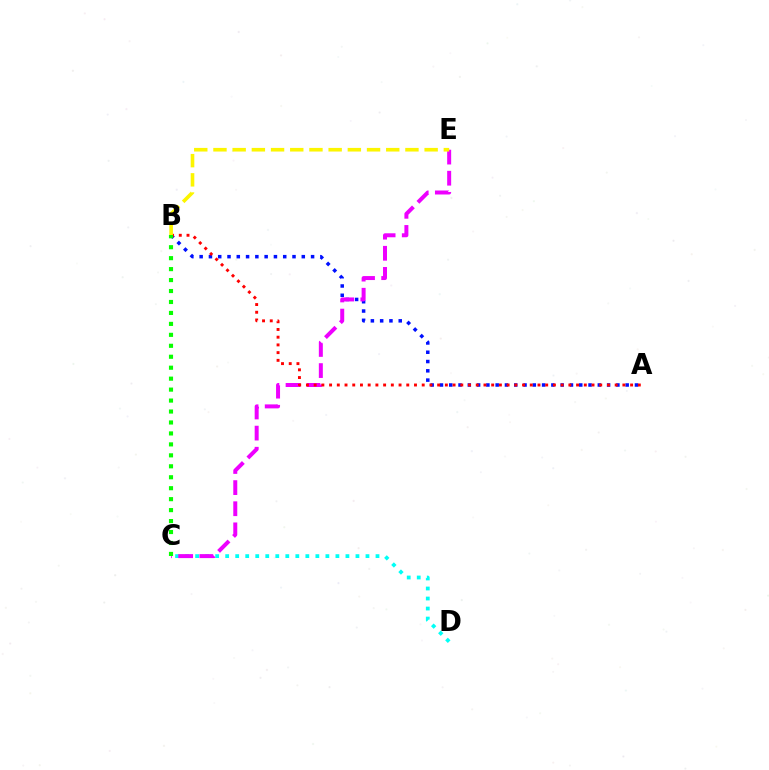{('C', 'D'): [{'color': '#00fff6', 'line_style': 'dotted', 'thickness': 2.72}], ('A', 'B'): [{'color': '#0010ff', 'line_style': 'dotted', 'thickness': 2.52}, {'color': '#ff0000', 'line_style': 'dotted', 'thickness': 2.1}], ('C', 'E'): [{'color': '#ee00ff', 'line_style': 'dashed', 'thickness': 2.87}], ('B', 'E'): [{'color': '#fcf500', 'line_style': 'dashed', 'thickness': 2.61}], ('B', 'C'): [{'color': '#08ff00', 'line_style': 'dotted', 'thickness': 2.98}]}